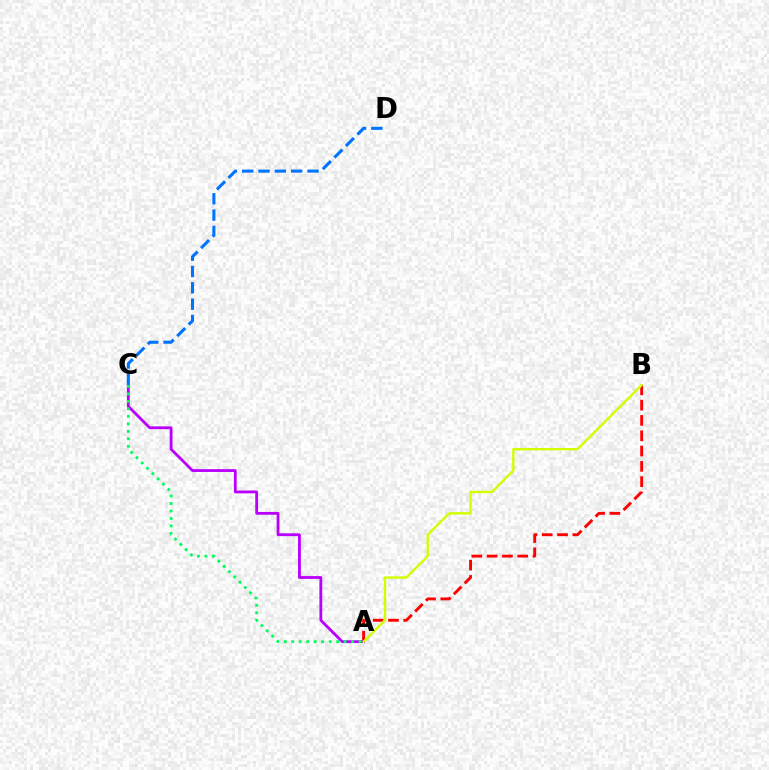{('A', 'B'): [{'color': '#ff0000', 'line_style': 'dashed', 'thickness': 2.08}, {'color': '#d1ff00', 'line_style': 'solid', 'thickness': 1.71}], ('A', 'C'): [{'color': '#b900ff', 'line_style': 'solid', 'thickness': 2.02}, {'color': '#00ff5c', 'line_style': 'dotted', 'thickness': 2.03}], ('C', 'D'): [{'color': '#0074ff', 'line_style': 'dashed', 'thickness': 2.22}]}